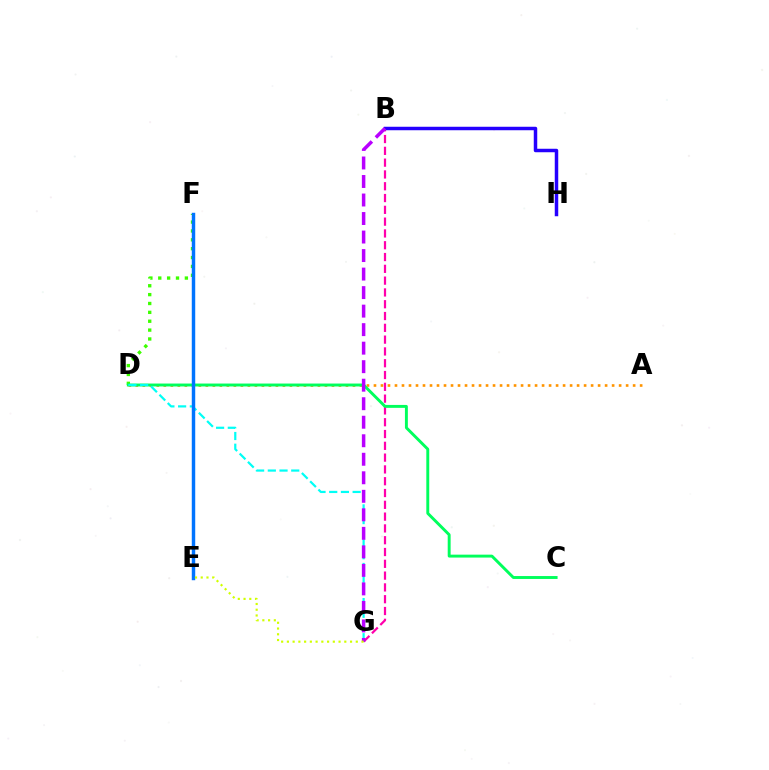{('A', 'D'): [{'color': '#ff9400', 'line_style': 'dotted', 'thickness': 1.9}], ('B', 'G'): [{'color': '#ff00ac', 'line_style': 'dashed', 'thickness': 1.6}, {'color': '#b900ff', 'line_style': 'dashed', 'thickness': 2.52}], ('D', 'F'): [{'color': '#3dff00', 'line_style': 'dotted', 'thickness': 2.41}], ('C', 'D'): [{'color': '#00ff5c', 'line_style': 'solid', 'thickness': 2.1}], ('B', 'H'): [{'color': '#2500ff', 'line_style': 'solid', 'thickness': 2.51}], ('D', 'G'): [{'color': '#00fff6', 'line_style': 'dashed', 'thickness': 1.59}], ('E', 'F'): [{'color': '#ff0000', 'line_style': 'dashed', 'thickness': 2.06}, {'color': '#0074ff', 'line_style': 'solid', 'thickness': 2.48}], ('E', 'G'): [{'color': '#d1ff00', 'line_style': 'dotted', 'thickness': 1.56}]}